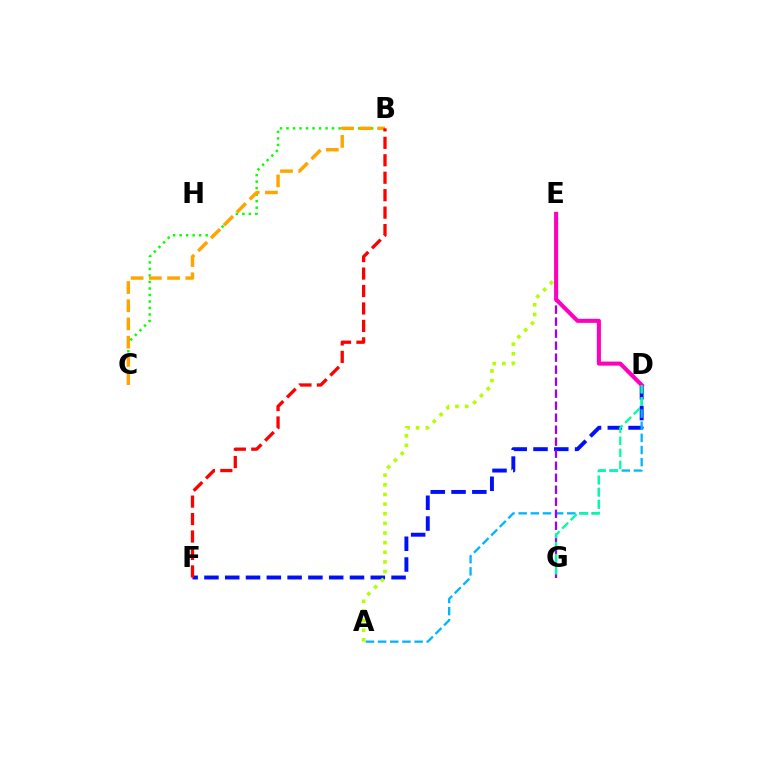{('D', 'F'): [{'color': '#0010ff', 'line_style': 'dashed', 'thickness': 2.82}], ('B', 'C'): [{'color': '#08ff00', 'line_style': 'dotted', 'thickness': 1.77}, {'color': '#ffa500', 'line_style': 'dashed', 'thickness': 2.48}], ('A', 'E'): [{'color': '#b3ff00', 'line_style': 'dotted', 'thickness': 2.62}], ('A', 'D'): [{'color': '#00b5ff', 'line_style': 'dashed', 'thickness': 1.65}], ('E', 'G'): [{'color': '#9b00ff', 'line_style': 'dashed', 'thickness': 1.63}], ('D', 'E'): [{'color': '#ff00bd', 'line_style': 'solid', 'thickness': 2.93}], ('D', 'G'): [{'color': '#00ff9d', 'line_style': 'dashed', 'thickness': 1.64}], ('B', 'F'): [{'color': '#ff0000', 'line_style': 'dashed', 'thickness': 2.37}]}